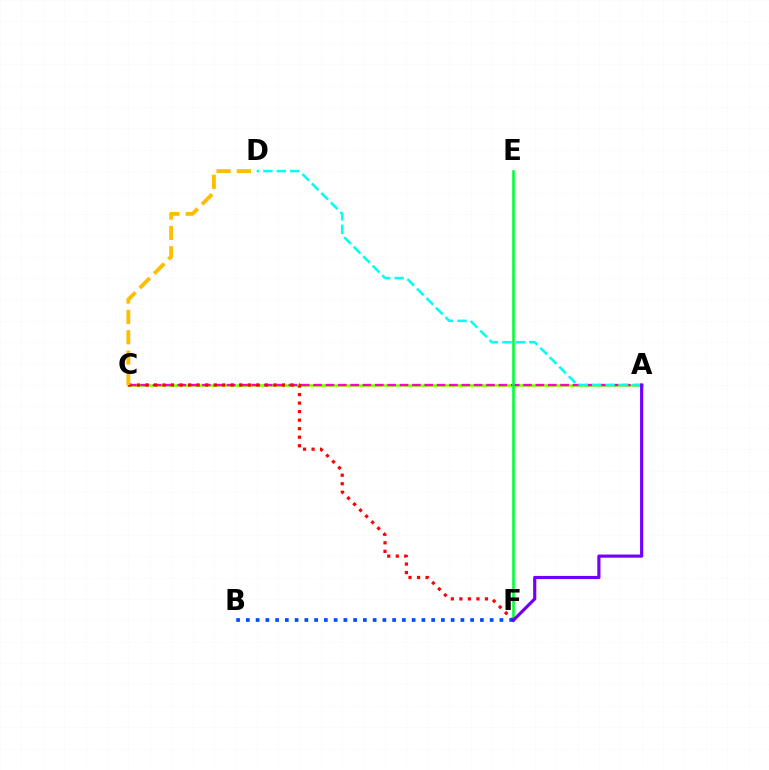{('A', 'C'): [{'color': '#84ff00', 'line_style': 'solid', 'thickness': 1.87}, {'color': '#ff00cf', 'line_style': 'dashed', 'thickness': 1.68}], ('A', 'D'): [{'color': '#00fff6', 'line_style': 'dashed', 'thickness': 1.83}], ('C', 'F'): [{'color': '#ff0000', 'line_style': 'dotted', 'thickness': 2.32}], ('E', 'F'): [{'color': '#00ff39', 'line_style': 'solid', 'thickness': 1.86}], ('B', 'F'): [{'color': '#004bff', 'line_style': 'dotted', 'thickness': 2.65}], ('A', 'F'): [{'color': '#7200ff', 'line_style': 'solid', 'thickness': 2.28}], ('C', 'D'): [{'color': '#ffbd00', 'line_style': 'dashed', 'thickness': 2.76}]}